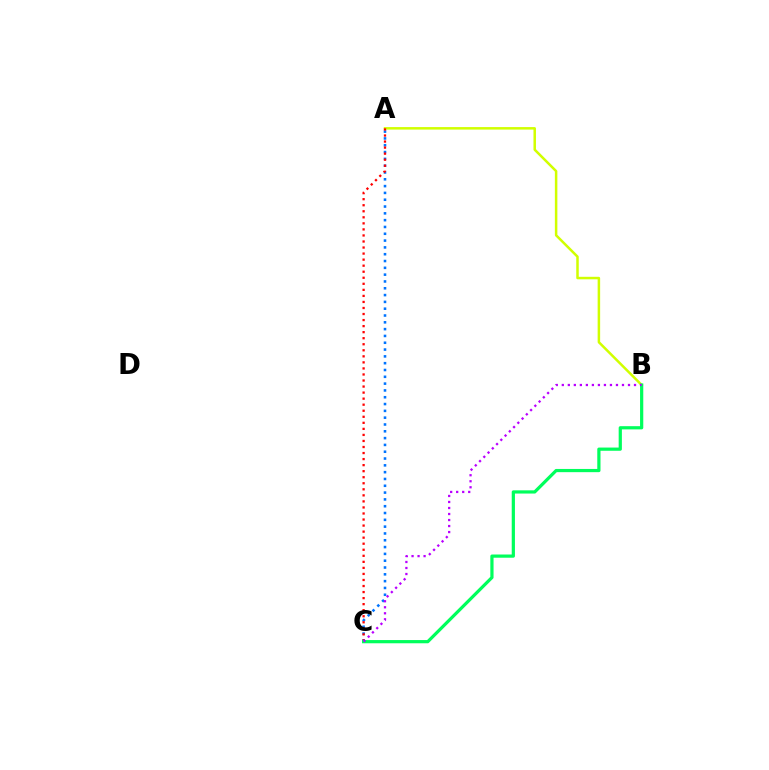{('A', 'B'): [{'color': '#d1ff00', 'line_style': 'solid', 'thickness': 1.8}], ('A', 'C'): [{'color': '#0074ff', 'line_style': 'dotted', 'thickness': 1.85}, {'color': '#ff0000', 'line_style': 'dotted', 'thickness': 1.64}], ('B', 'C'): [{'color': '#00ff5c', 'line_style': 'solid', 'thickness': 2.31}, {'color': '#b900ff', 'line_style': 'dotted', 'thickness': 1.63}]}